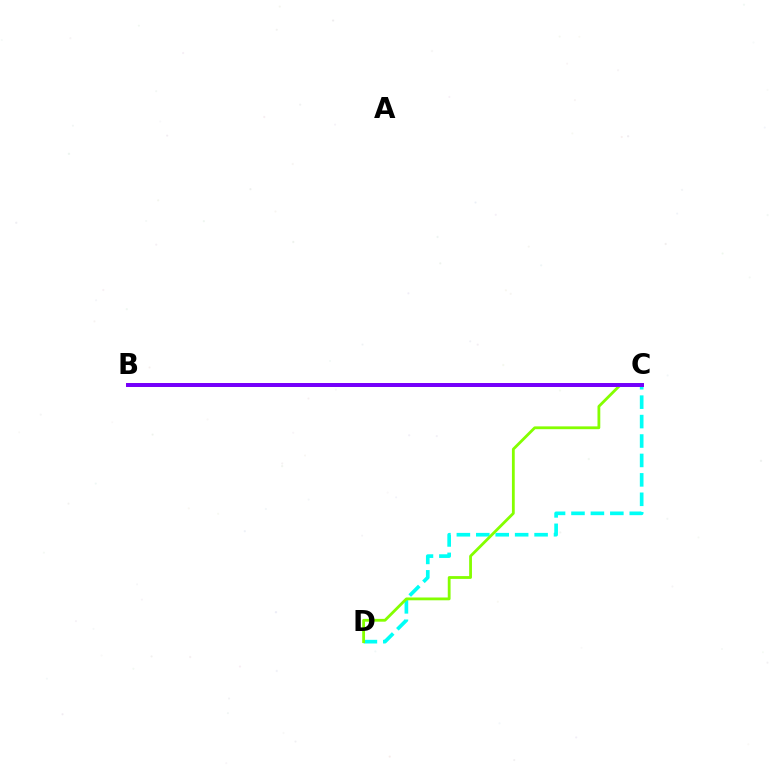{('C', 'D'): [{'color': '#00fff6', 'line_style': 'dashed', 'thickness': 2.64}, {'color': '#84ff00', 'line_style': 'solid', 'thickness': 2.02}], ('B', 'C'): [{'color': '#ff0000', 'line_style': 'solid', 'thickness': 2.65}, {'color': '#7200ff', 'line_style': 'solid', 'thickness': 2.81}]}